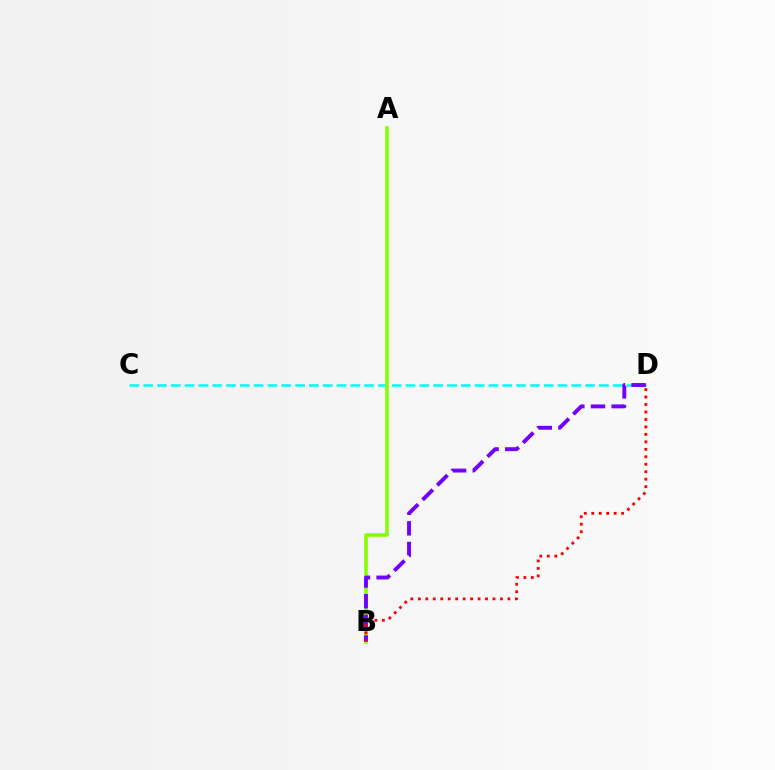{('C', 'D'): [{'color': '#00fff6', 'line_style': 'dashed', 'thickness': 1.88}], ('A', 'B'): [{'color': '#84ff00', 'line_style': 'solid', 'thickness': 2.53}], ('B', 'D'): [{'color': '#7200ff', 'line_style': 'dashed', 'thickness': 2.81}, {'color': '#ff0000', 'line_style': 'dotted', 'thickness': 2.03}]}